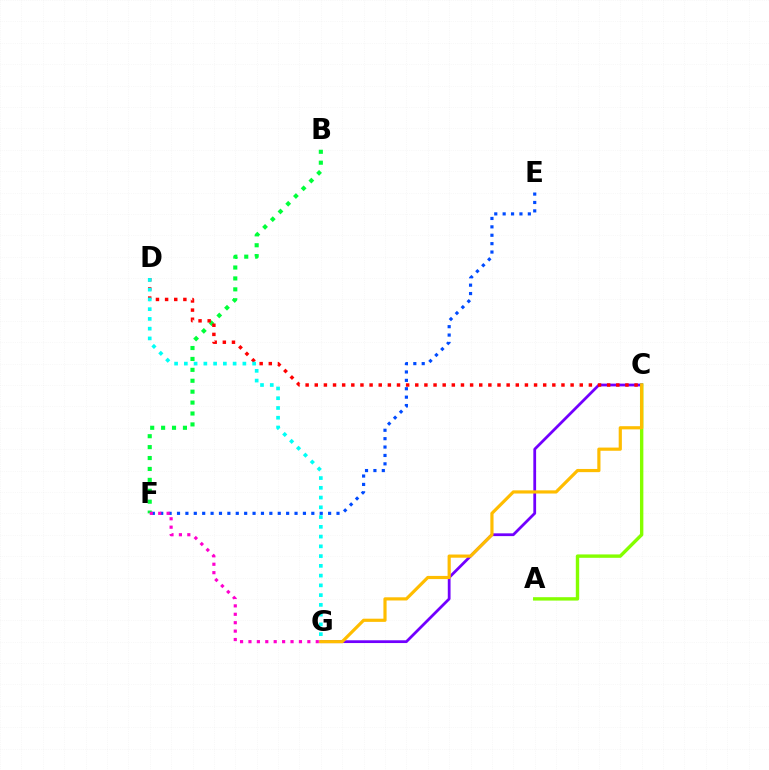{('A', 'C'): [{'color': '#84ff00', 'line_style': 'solid', 'thickness': 2.44}], ('C', 'G'): [{'color': '#7200ff', 'line_style': 'solid', 'thickness': 2.0}, {'color': '#ffbd00', 'line_style': 'solid', 'thickness': 2.29}], ('E', 'F'): [{'color': '#004bff', 'line_style': 'dotted', 'thickness': 2.28}], ('B', 'F'): [{'color': '#00ff39', 'line_style': 'dotted', 'thickness': 2.97}], ('F', 'G'): [{'color': '#ff00cf', 'line_style': 'dotted', 'thickness': 2.29}], ('C', 'D'): [{'color': '#ff0000', 'line_style': 'dotted', 'thickness': 2.48}], ('D', 'G'): [{'color': '#00fff6', 'line_style': 'dotted', 'thickness': 2.65}]}